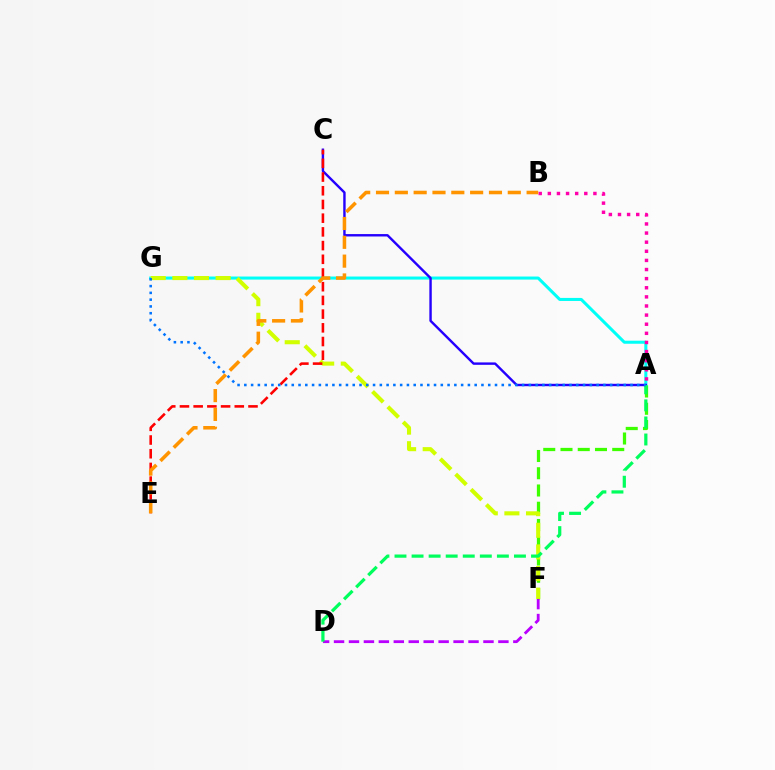{('A', 'F'): [{'color': '#3dff00', 'line_style': 'dashed', 'thickness': 2.34}], ('A', 'G'): [{'color': '#00fff6', 'line_style': 'solid', 'thickness': 2.19}, {'color': '#0074ff', 'line_style': 'dotted', 'thickness': 1.84}], ('D', 'F'): [{'color': '#b900ff', 'line_style': 'dashed', 'thickness': 2.03}], ('F', 'G'): [{'color': '#d1ff00', 'line_style': 'dashed', 'thickness': 2.94}], ('A', 'C'): [{'color': '#2500ff', 'line_style': 'solid', 'thickness': 1.73}], ('C', 'E'): [{'color': '#ff0000', 'line_style': 'dashed', 'thickness': 1.86}], ('A', 'B'): [{'color': '#ff00ac', 'line_style': 'dotted', 'thickness': 2.48}], ('A', 'D'): [{'color': '#00ff5c', 'line_style': 'dashed', 'thickness': 2.32}], ('B', 'E'): [{'color': '#ff9400', 'line_style': 'dashed', 'thickness': 2.56}]}